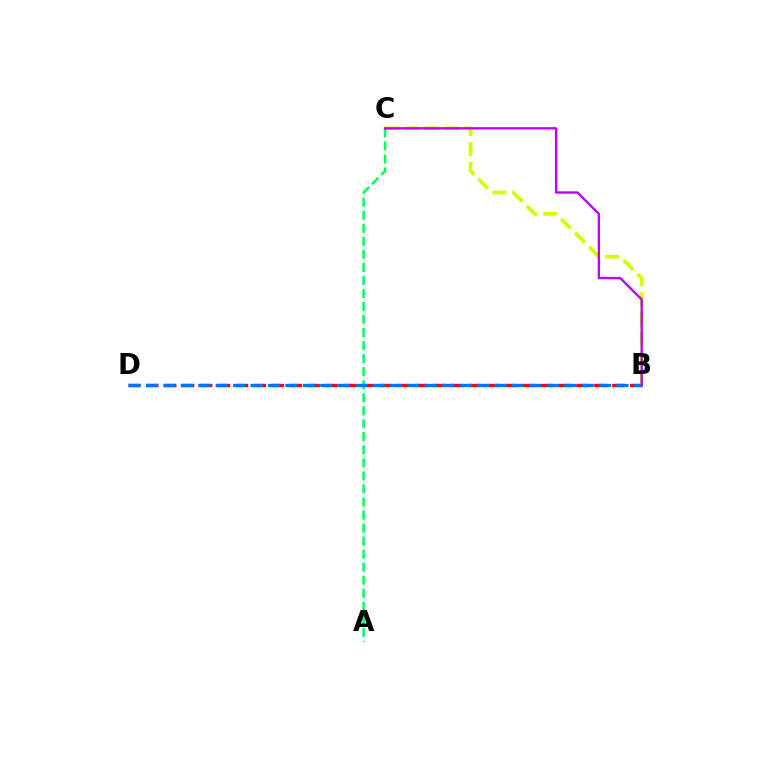{('B', 'D'): [{'color': '#ff0000', 'line_style': 'dashed', 'thickness': 2.43}, {'color': '#0074ff', 'line_style': 'dashed', 'thickness': 2.37}], ('B', 'C'): [{'color': '#d1ff00', 'line_style': 'dashed', 'thickness': 2.7}, {'color': '#b900ff', 'line_style': 'solid', 'thickness': 1.69}], ('A', 'C'): [{'color': '#00ff5c', 'line_style': 'dashed', 'thickness': 1.77}]}